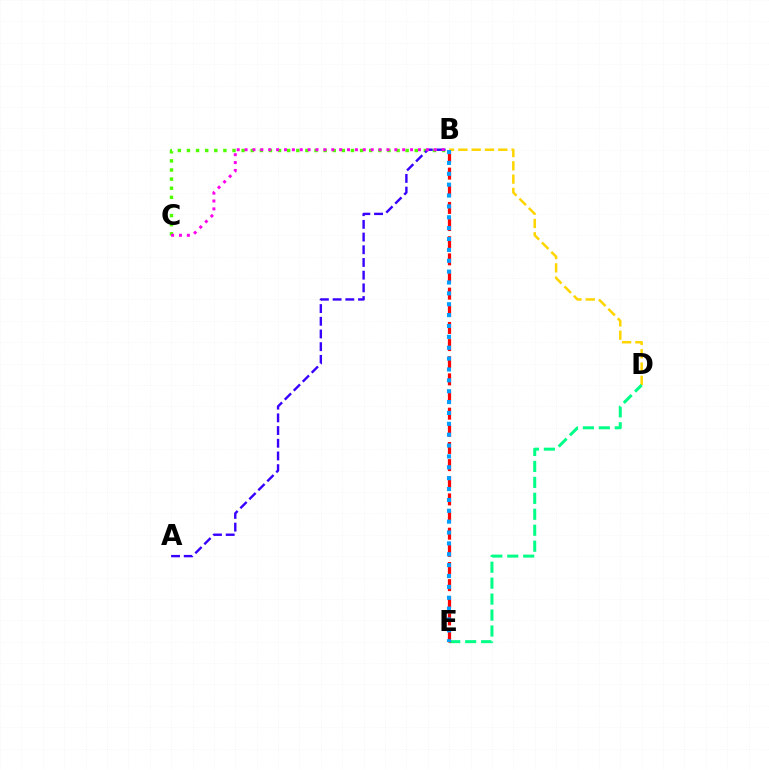{('B', 'D'): [{'color': '#ffd500', 'line_style': 'dashed', 'thickness': 1.81}], ('B', 'C'): [{'color': '#4fff00', 'line_style': 'dotted', 'thickness': 2.48}, {'color': '#ff00ed', 'line_style': 'dotted', 'thickness': 2.14}], ('A', 'B'): [{'color': '#3700ff', 'line_style': 'dashed', 'thickness': 1.73}], ('D', 'E'): [{'color': '#00ff86', 'line_style': 'dashed', 'thickness': 2.17}], ('B', 'E'): [{'color': '#ff0000', 'line_style': 'dashed', 'thickness': 2.33}, {'color': '#009eff', 'line_style': 'dotted', 'thickness': 2.95}]}